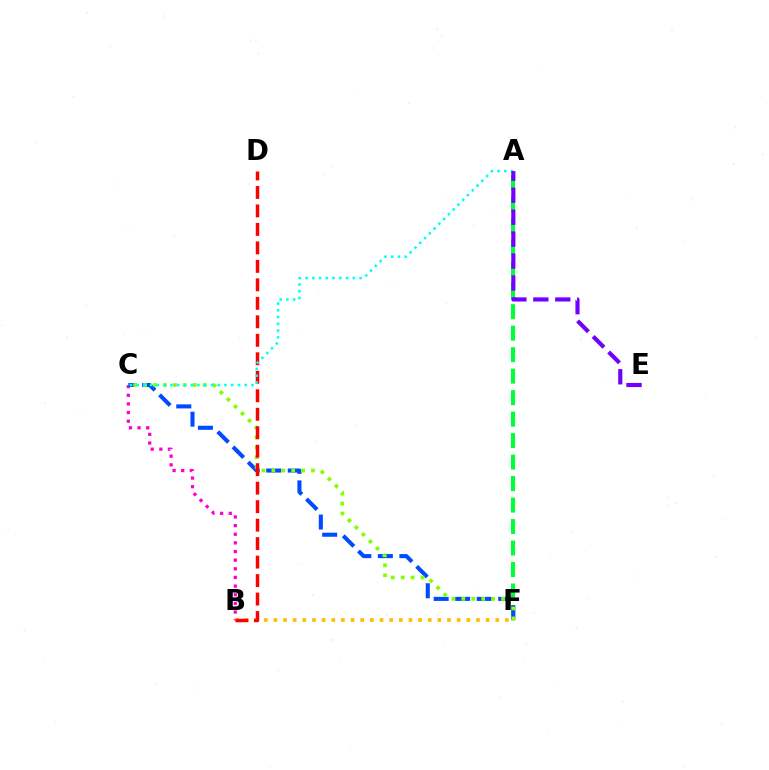{('B', 'C'): [{'color': '#ff00cf', 'line_style': 'dotted', 'thickness': 2.35}], ('A', 'F'): [{'color': '#00ff39', 'line_style': 'dashed', 'thickness': 2.92}], ('B', 'F'): [{'color': '#ffbd00', 'line_style': 'dotted', 'thickness': 2.62}], ('C', 'F'): [{'color': '#004bff', 'line_style': 'dashed', 'thickness': 2.92}, {'color': '#84ff00', 'line_style': 'dotted', 'thickness': 2.7}], ('B', 'D'): [{'color': '#ff0000', 'line_style': 'dashed', 'thickness': 2.51}], ('A', 'C'): [{'color': '#00fff6', 'line_style': 'dotted', 'thickness': 1.83}], ('A', 'E'): [{'color': '#7200ff', 'line_style': 'dashed', 'thickness': 2.98}]}